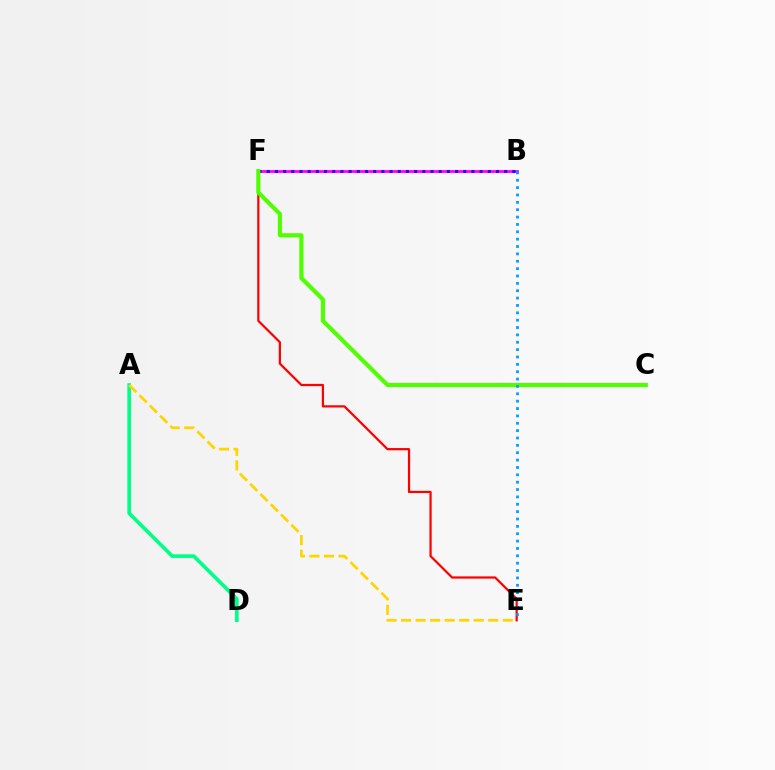{('A', 'D'): [{'color': '#00ff86', 'line_style': 'solid', 'thickness': 2.63}], ('E', 'F'): [{'color': '#ff0000', 'line_style': 'solid', 'thickness': 1.61}], ('B', 'F'): [{'color': '#ff00ed', 'line_style': 'solid', 'thickness': 1.98}, {'color': '#3700ff', 'line_style': 'dotted', 'thickness': 2.22}], ('C', 'F'): [{'color': '#4fff00', 'line_style': 'solid', 'thickness': 2.98}], ('A', 'E'): [{'color': '#ffd500', 'line_style': 'dashed', 'thickness': 1.97}], ('B', 'E'): [{'color': '#009eff', 'line_style': 'dotted', 'thickness': 2.0}]}